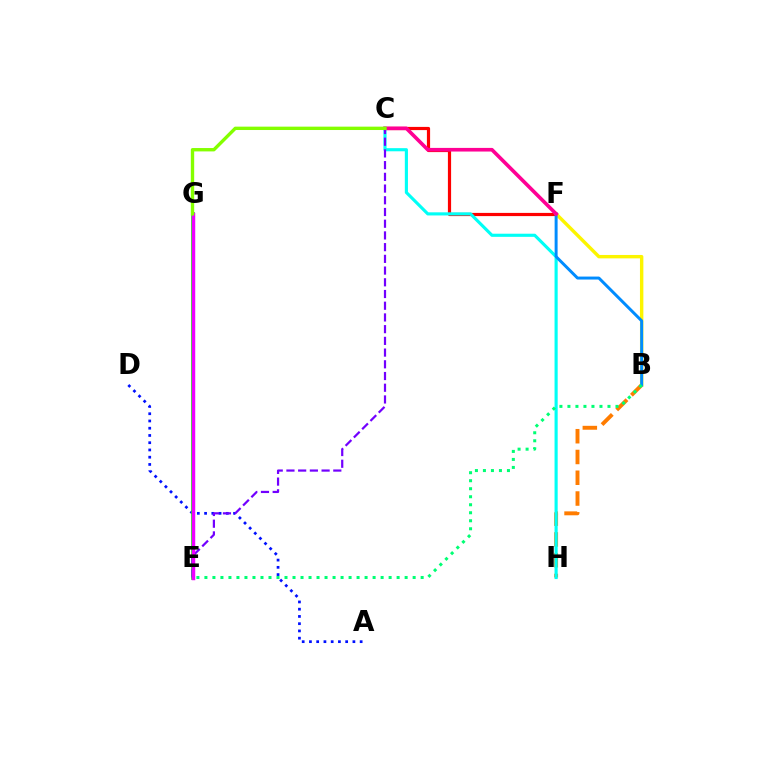{('A', 'D'): [{'color': '#0010ff', 'line_style': 'dotted', 'thickness': 1.97}], ('E', 'G'): [{'color': '#08ff00', 'line_style': 'solid', 'thickness': 2.64}, {'color': '#ee00ff', 'line_style': 'solid', 'thickness': 2.5}], ('C', 'F'): [{'color': '#ff0000', 'line_style': 'solid', 'thickness': 2.3}, {'color': '#ff0094', 'line_style': 'solid', 'thickness': 2.62}], ('B', 'H'): [{'color': '#ff7c00', 'line_style': 'dashed', 'thickness': 2.82}], ('C', 'H'): [{'color': '#00fff6', 'line_style': 'solid', 'thickness': 2.26}], ('B', 'F'): [{'color': '#fcf500', 'line_style': 'solid', 'thickness': 2.45}, {'color': '#008cff', 'line_style': 'solid', 'thickness': 2.13}], ('C', 'E'): [{'color': '#7200ff', 'line_style': 'dashed', 'thickness': 1.59}], ('B', 'E'): [{'color': '#00ff74', 'line_style': 'dotted', 'thickness': 2.18}], ('C', 'G'): [{'color': '#84ff00', 'line_style': 'solid', 'thickness': 2.42}]}